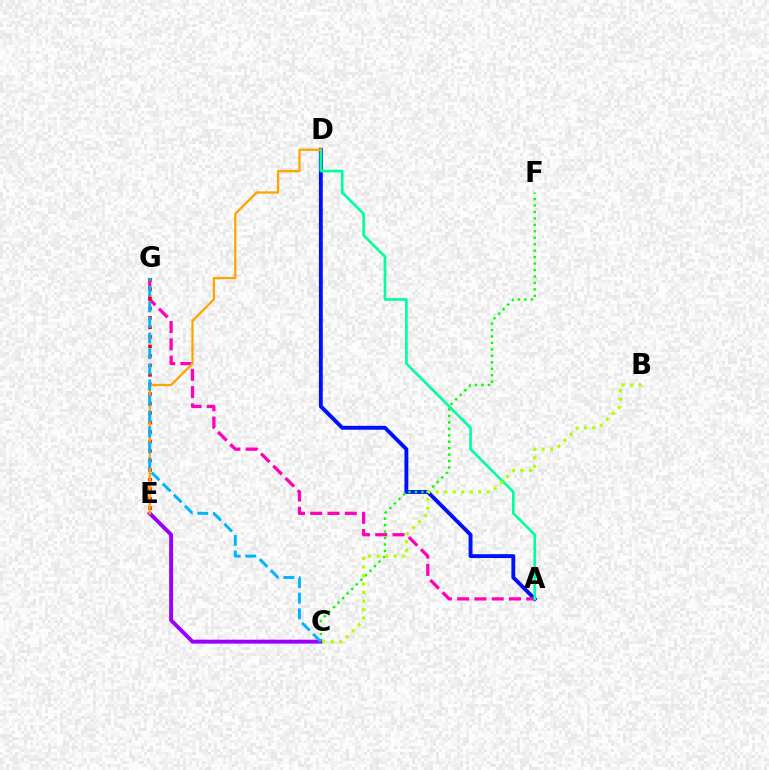{('A', 'D'): [{'color': '#0010ff', 'line_style': 'solid', 'thickness': 2.79}, {'color': '#00ff9d', 'line_style': 'solid', 'thickness': 1.92}], ('A', 'G'): [{'color': '#ff00bd', 'line_style': 'dashed', 'thickness': 2.35}], ('C', 'F'): [{'color': '#08ff00', 'line_style': 'dotted', 'thickness': 1.75}], ('C', 'E'): [{'color': '#9b00ff', 'line_style': 'solid', 'thickness': 2.83}], ('B', 'C'): [{'color': '#b3ff00', 'line_style': 'dotted', 'thickness': 2.31}], ('E', 'G'): [{'color': '#ff0000', 'line_style': 'dotted', 'thickness': 2.59}], ('D', 'E'): [{'color': '#ffa500', 'line_style': 'solid', 'thickness': 1.66}], ('C', 'G'): [{'color': '#00b5ff', 'line_style': 'dashed', 'thickness': 2.12}]}